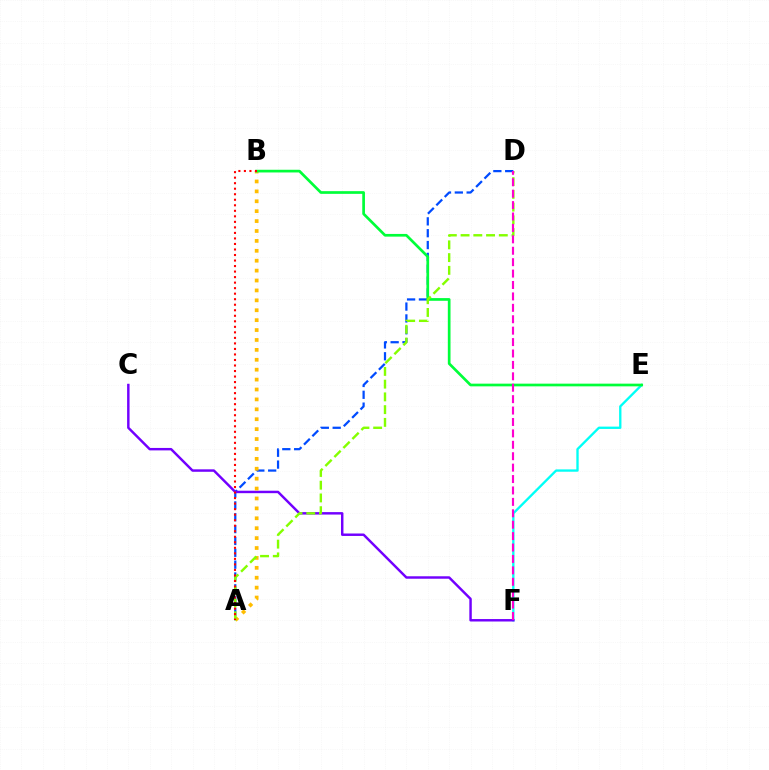{('E', 'F'): [{'color': '#00fff6', 'line_style': 'solid', 'thickness': 1.68}], ('A', 'D'): [{'color': '#004bff', 'line_style': 'dashed', 'thickness': 1.61}, {'color': '#84ff00', 'line_style': 'dashed', 'thickness': 1.73}], ('C', 'F'): [{'color': '#7200ff', 'line_style': 'solid', 'thickness': 1.77}], ('A', 'B'): [{'color': '#ffbd00', 'line_style': 'dotted', 'thickness': 2.69}, {'color': '#ff0000', 'line_style': 'dotted', 'thickness': 1.5}], ('B', 'E'): [{'color': '#00ff39', 'line_style': 'solid', 'thickness': 1.94}], ('D', 'F'): [{'color': '#ff00cf', 'line_style': 'dashed', 'thickness': 1.55}]}